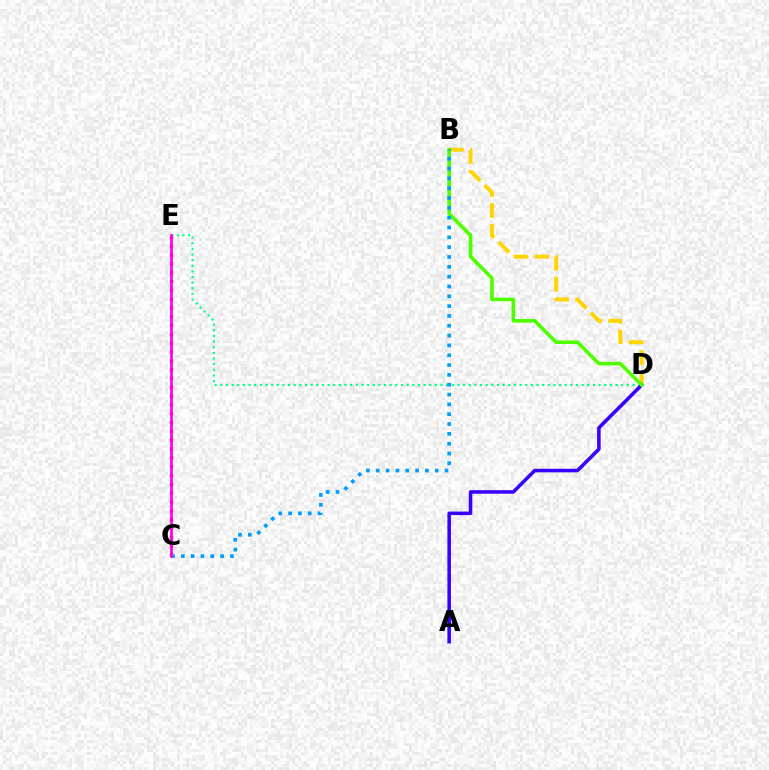{('B', 'D'): [{'color': '#ffd500', 'line_style': 'dashed', 'thickness': 2.84}, {'color': '#4fff00', 'line_style': 'solid', 'thickness': 2.6}], ('C', 'E'): [{'color': '#ff0000', 'line_style': 'dotted', 'thickness': 2.4}, {'color': '#ff00ed', 'line_style': 'solid', 'thickness': 1.95}], ('D', 'E'): [{'color': '#00ff86', 'line_style': 'dotted', 'thickness': 1.53}], ('A', 'D'): [{'color': '#3700ff', 'line_style': 'solid', 'thickness': 2.55}], ('B', 'C'): [{'color': '#009eff', 'line_style': 'dotted', 'thickness': 2.67}]}